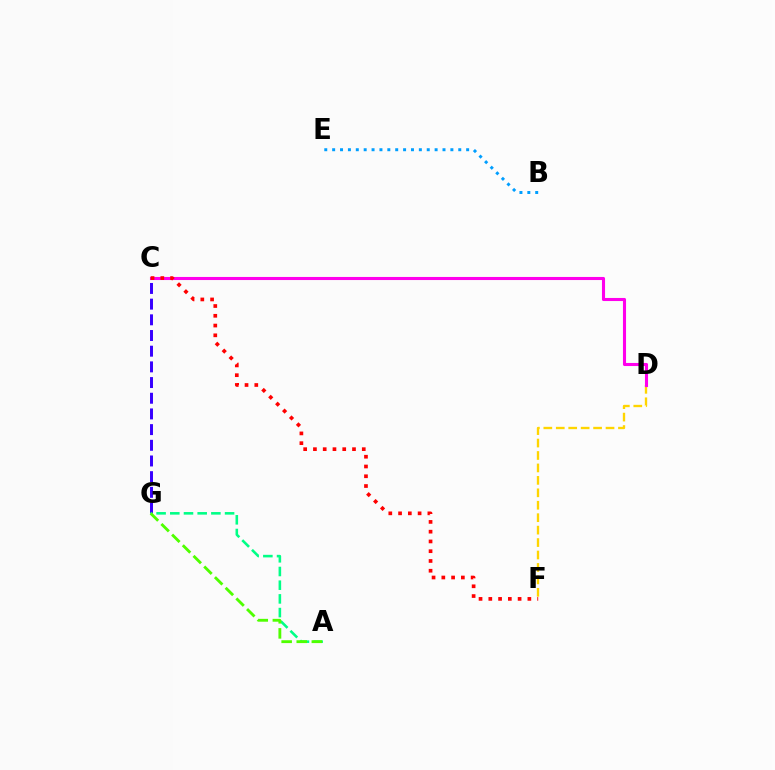{('D', 'F'): [{'color': '#ffd500', 'line_style': 'dashed', 'thickness': 1.69}], ('C', 'G'): [{'color': '#3700ff', 'line_style': 'dashed', 'thickness': 2.13}], ('A', 'G'): [{'color': '#00ff86', 'line_style': 'dashed', 'thickness': 1.86}, {'color': '#4fff00', 'line_style': 'dashed', 'thickness': 2.05}], ('C', 'D'): [{'color': '#ff00ed', 'line_style': 'solid', 'thickness': 2.22}], ('C', 'F'): [{'color': '#ff0000', 'line_style': 'dotted', 'thickness': 2.65}], ('B', 'E'): [{'color': '#009eff', 'line_style': 'dotted', 'thickness': 2.14}]}